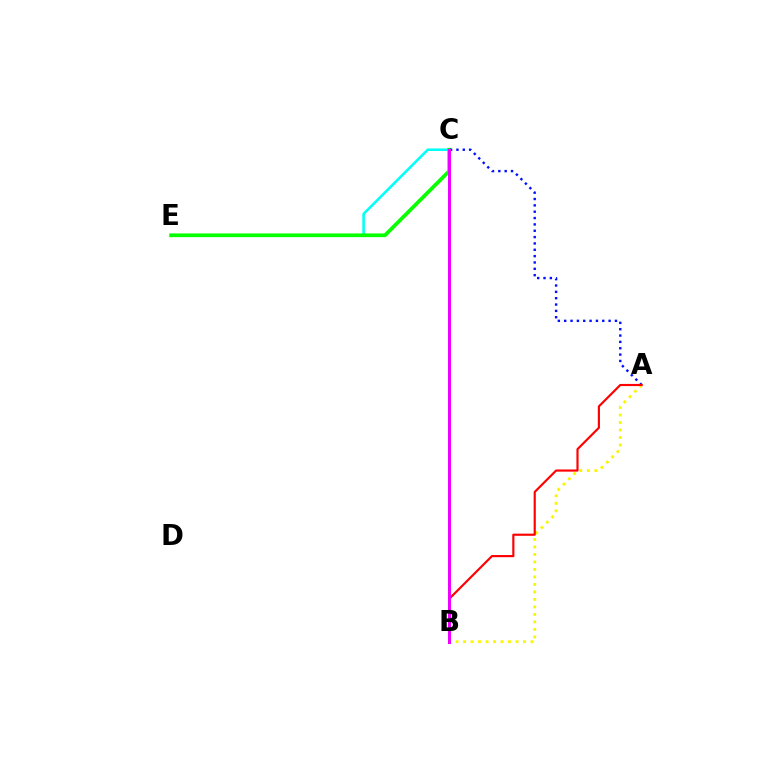{('C', 'E'): [{'color': '#00fff6', 'line_style': 'solid', 'thickness': 1.83}, {'color': '#08ff00', 'line_style': 'solid', 'thickness': 2.67}], ('A', 'B'): [{'color': '#fcf500', 'line_style': 'dotted', 'thickness': 2.04}, {'color': '#ff0000', 'line_style': 'solid', 'thickness': 1.55}], ('A', 'C'): [{'color': '#0010ff', 'line_style': 'dotted', 'thickness': 1.72}], ('B', 'C'): [{'color': '#ee00ff', 'line_style': 'solid', 'thickness': 2.19}]}